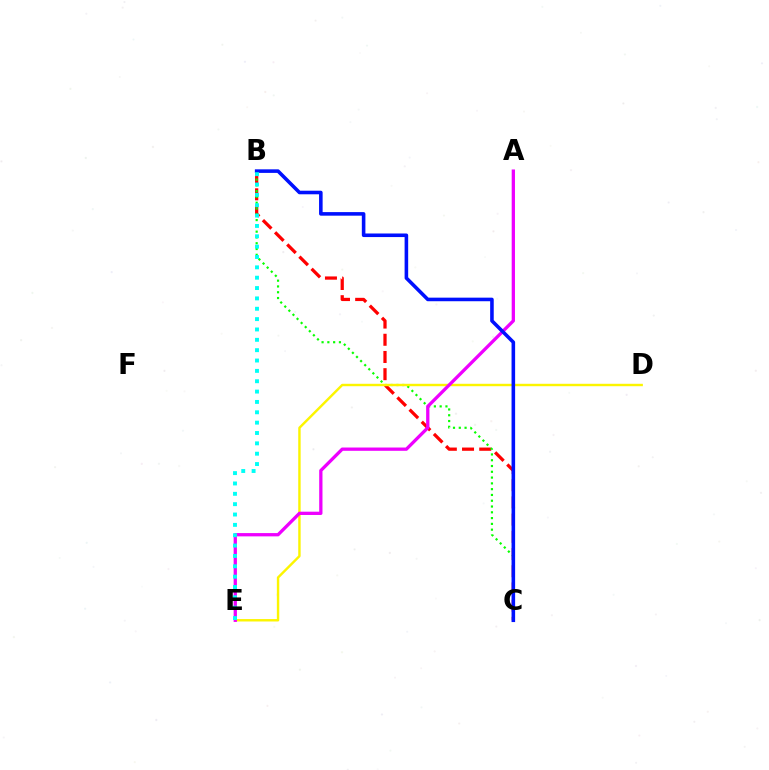{('B', 'C'): [{'color': '#ff0000', 'line_style': 'dashed', 'thickness': 2.34}, {'color': '#08ff00', 'line_style': 'dotted', 'thickness': 1.57}, {'color': '#0010ff', 'line_style': 'solid', 'thickness': 2.57}], ('D', 'E'): [{'color': '#fcf500', 'line_style': 'solid', 'thickness': 1.74}], ('A', 'E'): [{'color': '#ee00ff', 'line_style': 'solid', 'thickness': 2.37}], ('B', 'E'): [{'color': '#00fff6', 'line_style': 'dotted', 'thickness': 2.81}]}